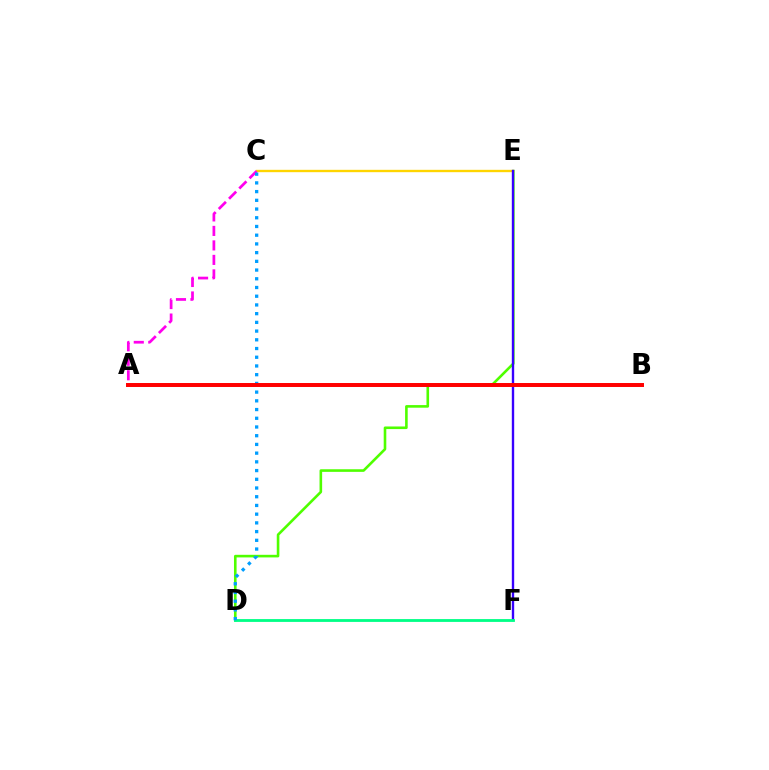{('D', 'E'): [{'color': '#4fff00', 'line_style': 'solid', 'thickness': 1.88}], ('C', 'E'): [{'color': '#ffd500', 'line_style': 'solid', 'thickness': 1.7}], ('E', 'F'): [{'color': '#3700ff', 'line_style': 'solid', 'thickness': 1.71}], ('A', 'C'): [{'color': '#ff00ed', 'line_style': 'dashed', 'thickness': 1.97}], ('D', 'F'): [{'color': '#00ff86', 'line_style': 'solid', 'thickness': 2.03}], ('C', 'D'): [{'color': '#009eff', 'line_style': 'dotted', 'thickness': 2.37}], ('A', 'B'): [{'color': '#ff0000', 'line_style': 'solid', 'thickness': 2.86}]}